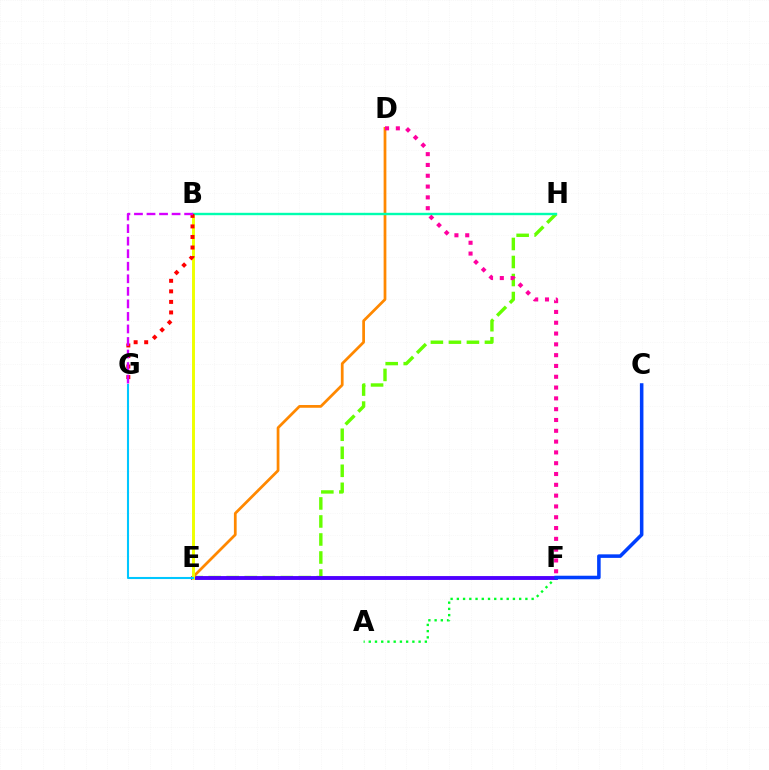{('A', 'F'): [{'color': '#00ff27', 'line_style': 'dotted', 'thickness': 1.69}], ('E', 'H'): [{'color': '#66ff00', 'line_style': 'dashed', 'thickness': 2.45}], ('E', 'F'): [{'color': '#4f00ff', 'line_style': 'solid', 'thickness': 2.79}], ('D', 'E'): [{'color': '#ff8800', 'line_style': 'solid', 'thickness': 1.98}], ('B', 'E'): [{'color': '#eeff00', 'line_style': 'solid', 'thickness': 2.13}], ('E', 'G'): [{'color': '#00c7ff', 'line_style': 'solid', 'thickness': 1.5}], ('B', 'H'): [{'color': '#00ffaf', 'line_style': 'solid', 'thickness': 1.72}], ('B', 'G'): [{'color': '#ff0000', 'line_style': 'dotted', 'thickness': 2.86}, {'color': '#d600ff', 'line_style': 'dashed', 'thickness': 1.7}], ('C', 'F'): [{'color': '#003fff', 'line_style': 'solid', 'thickness': 2.55}], ('D', 'F'): [{'color': '#ff00a0', 'line_style': 'dotted', 'thickness': 2.94}]}